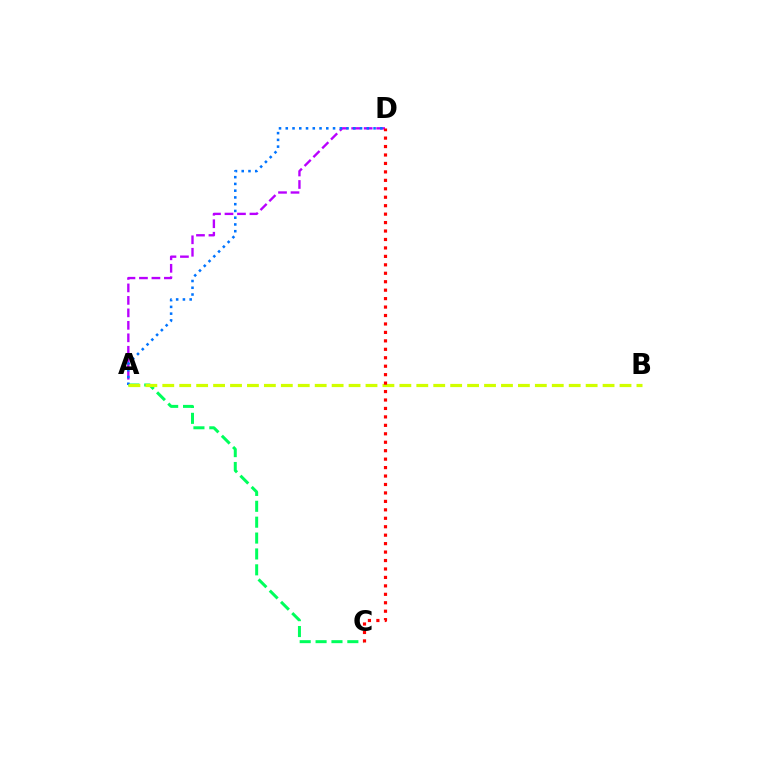{('A', 'C'): [{'color': '#00ff5c', 'line_style': 'dashed', 'thickness': 2.16}], ('A', 'D'): [{'color': '#b900ff', 'line_style': 'dashed', 'thickness': 1.69}, {'color': '#0074ff', 'line_style': 'dotted', 'thickness': 1.83}], ('A', 'B'): [{'color': '#d1ff00', 'line_style': 'dashed', 'thickness': 2.3}], ('C', 'D'): [{'color': '#ff0000', 'line_style': 'dotted', 'thickness': 2.3}]}